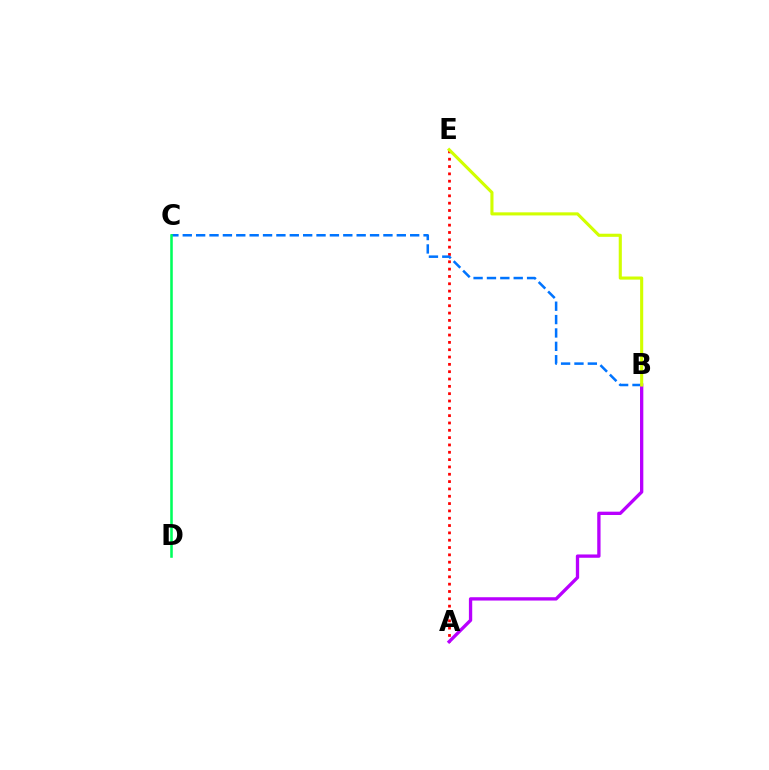{('A', 'E'): [{'color': '#ff0000', 'line_style': 'dotted', 'thickness': 1.99}], ('B', 'C'): [{'color': '#0074ff', 'line_style': 'dashed', 'thickness': 1.82}], ('A', 'B'): [{'color': '#b900ff', 'line_style': 'solid', 'thickness': 2.39}], ('C', 'D'): [{'color': '#00ff5c', 'line_style': 'solid', 'thickness': 1.85}], ('B', 'E'): [{'color': '#d1ff00', 'line_style': 'solid', 'thickness': 2.24}]}